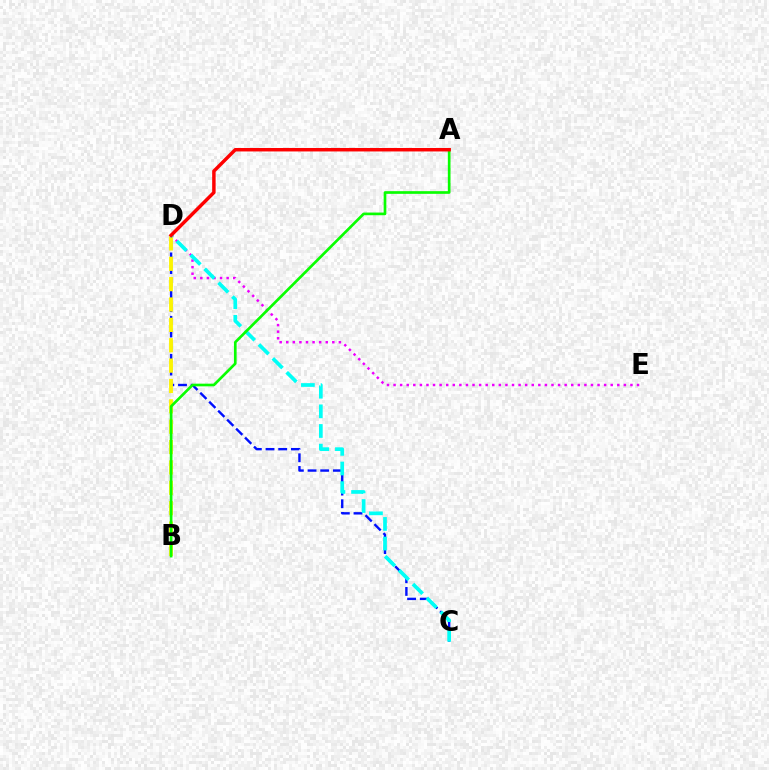{('D', 'E'): [{'color': '#ee00ff', 'line_style': 'dotted', 'thickness': 1.79}], ('C', 'D'): [{'color': '#0010ff', 'line_style': 'dashed', 'thickness': 1.72}, {'color': '#00fff6', 'line_style': 'dashed', 'thickness': 2.67}], ('B', 'D'): [{'color': '#fcf500', 'line_style': 'dashed', 'thickness': 2.77}], ('A', 'B'): [{'color': '#08ff00', 'line_style': 'solid', 'thickness': 1.92}], ('A', 'D'): [{'color': '#ff0000', 'line_style': 'solid', 'thickness': 2.49}]}